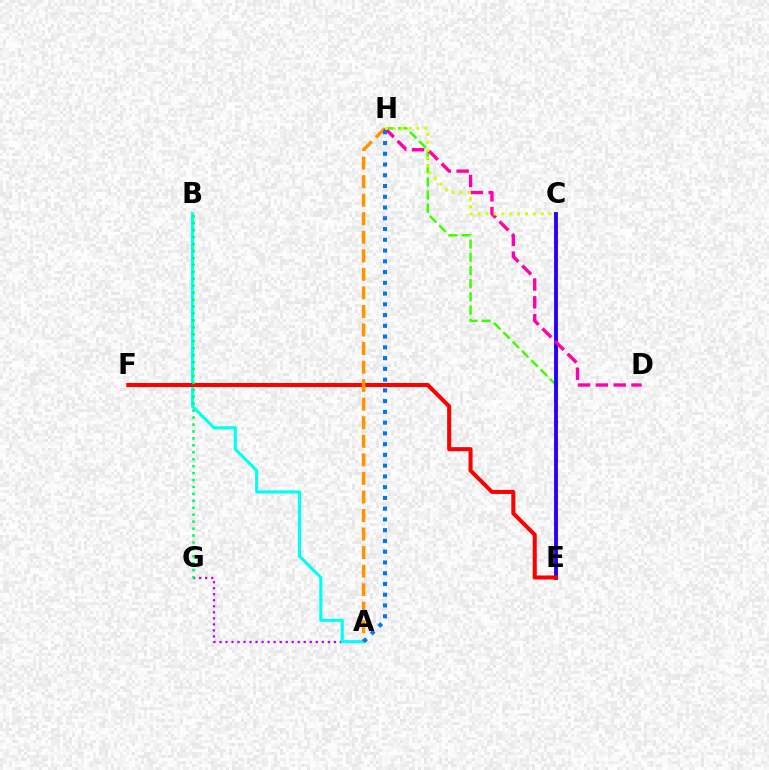{('A', 'G'): [{'color': '#b900ff', 'line_style': 'dotted', 'thickness': 1.64}], ('A', 'B'): [{'color': '#00fff6', 'line_style': 'solid', 'thickness': 2.24}], ('E', 'H'): [{'color': '#3dff00', 'line_style': 'dashed', 'thickness': 1.79}], ('C', 'E'): [{'color': '#2500ff', 'line_style': 'solid', 'thickness': 2.78}], ('E', 'F'): [{'color': '#ff0000', 'line_style': 'solid', 'thickness': 2.92}], ('B', 'G'): [{'color': '#00ff5c', 'line_style': 'dotted', 'thickness': 1.89}], ('A', 'H'): [{'color': '#ff9400', 'line_style': 'dashed', 'thickness': 2.52}, {'color': '#0074ff', 'line_style': 'dotted', 'thickness': 2.92}], ('D', 'H'): [{'color': '#ff00ac', 'line_style': 'dashed', 'thickness': 2.42}], ('C', 'H'): [{'color': '#d1ff00', 'line_style': 'dotted', 'thickness': 2.14}]}